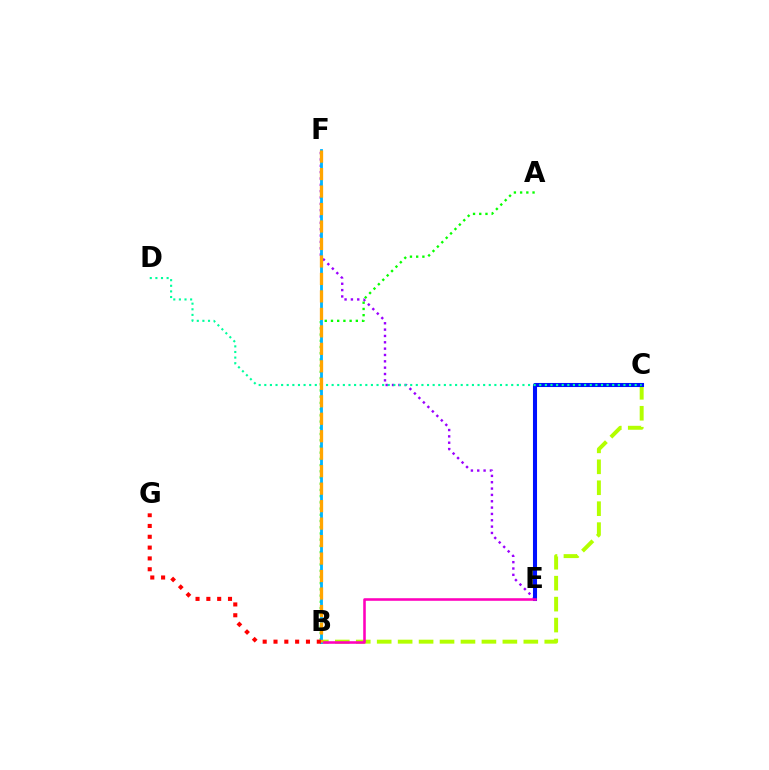{('E', 'F'): [{'color': '#9b00ff', 'line_style': 'dotted', 'thickness': 1.72}], ('B', 'C'): [{'color': '#b3ff00', 'line_style': 'dashed', 'thickness': 2.85}], ('A', 'B'): [{'color': '#08ff00', 'line_style': 'dotted', 'thickness': 1.69}], ('C', 'E'): [{'color': '#0010ff', 'line_style': 'solid', 'thickness': 2.92}], ('B', 'E'): [{'color': '#ff00bd', 'line_style': 'solid', 'thickness': 1.85}], ('C', 'D'): [{'color': '#00ff9d', 'line_style': 'dotted', 'thickness': 1.52}], ('B', 'F'): [{'color': '#00b5ff', 'line_style': 'solid', 'thickness': 2.03}, {'color': '#ffa500', 'line_style': 'dashed', 'thickness': 2.37}], ('B', 'G'): [{'color': '#ff0000', 'line_style': 'dotted', 'thickness': 2.94}]}